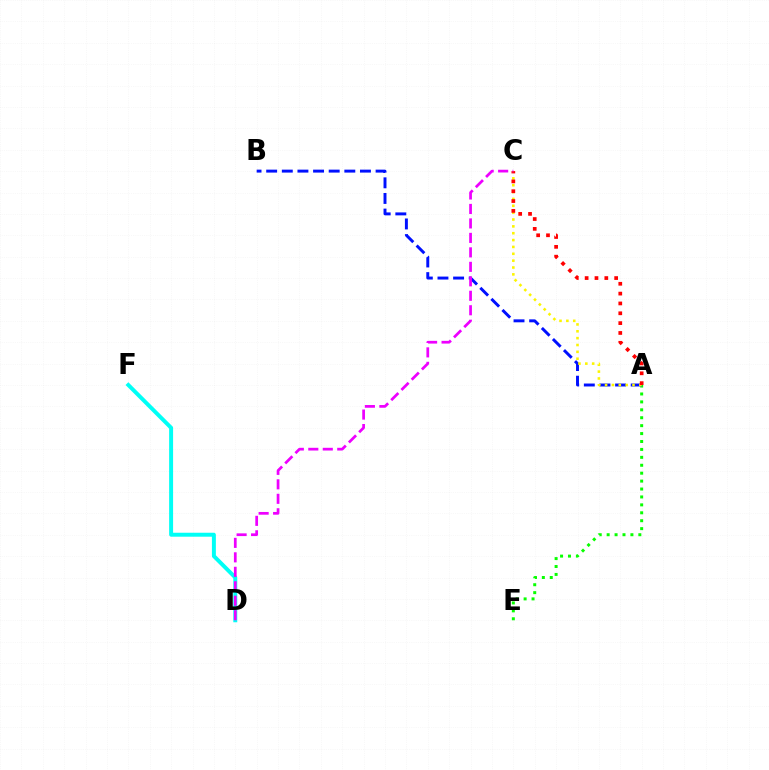{('D', 'F'): [{'color': '#00fff6', 'line_style': 'solid', 'thickness': 2.85}], ('A', 'E'): [{'color': '#08ff00', 'line_style': 'dotted', 'thickness': 2.15}], ('A', 'B'): [{'color': '#0010ff', 'line_style': 'dashed', 'thickness': 2.12}], ('A', 'C'): [{'color': '#fcf500', 'line_style': 'dotted', 'thickness': 1.86}, {'color': '#ff0000', 'line_style': 'dotted', 'thickness': 2.67}], ('C', 'D'): [{'color': '#ee00ff', 'line_style': 'dashed', 'thickness': 1.97}]}